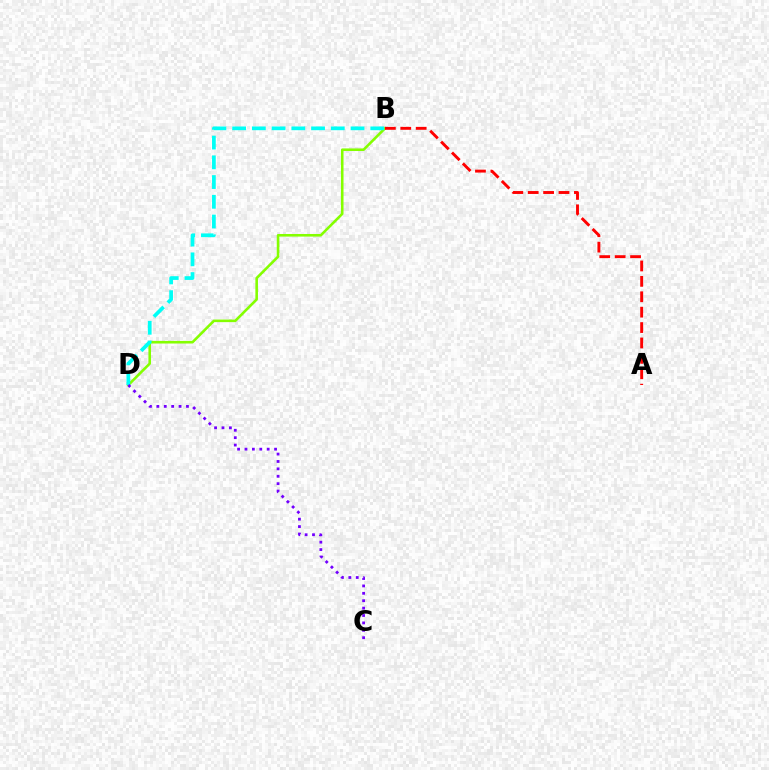{('B', 'D'): [{'color': '#84ff00', 'line_style': 'solid', 'thickness': 1.86}, {'color': '#00fff6', 'line_style': 'dashed', 'thickness': 2.68}], ('C', 'D'): [{'color': '#7200ff', 'line_style': 'dotted', 'thickness': 2.01}], ('A', 'B'): [{'color': '#ff0000', 'line_style': 'dashed', 'thickness': 2.09}]}